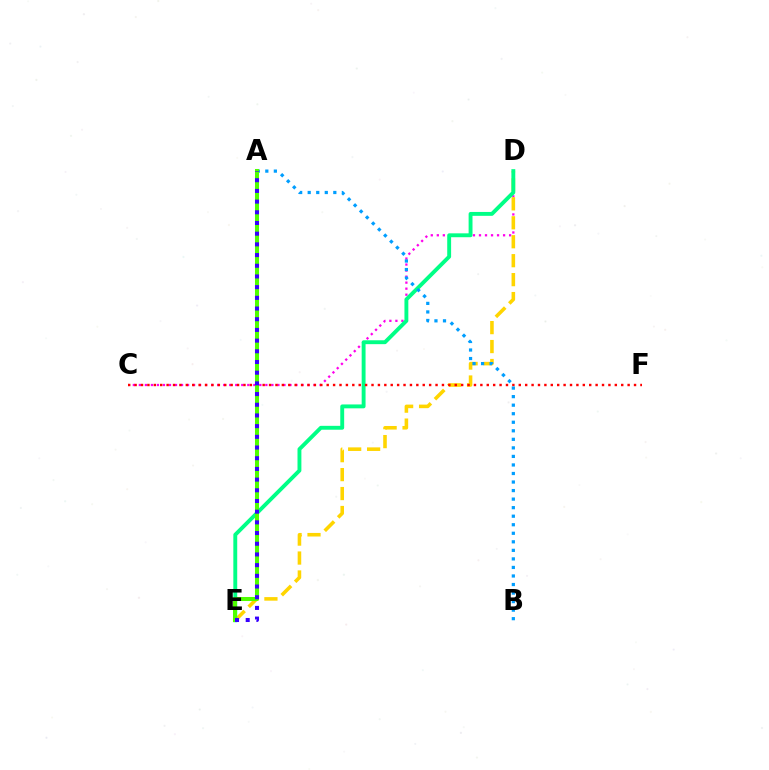{('C', 'D'): [{'color': '#ff00ed', 'line_style': 'dotted', 'thickness': 1.64}], ('D', 'E'): [{'color': '#ffd500', 'line_style': 'dashed', 'thickness': 2.57}, {'color': '#00ff86', 'line_style': 'solid', 'thickness': 2.8}], ('C', 'F'): [{'color': '#ff0000', 'line_style': 'dotted', 'thickness': 1.74}], ('A', 'B'): [{'color': '#009eff', 'line_style': 'dotted', 'thickness': 2.32}], ('A', 'E'): [{'color': '#4fff00', 'line_style': 'solid', 'thickness': 2.9}, {'color': '#3700ff', 'line_style': 'dotted', 'thickness': 2.91}]}